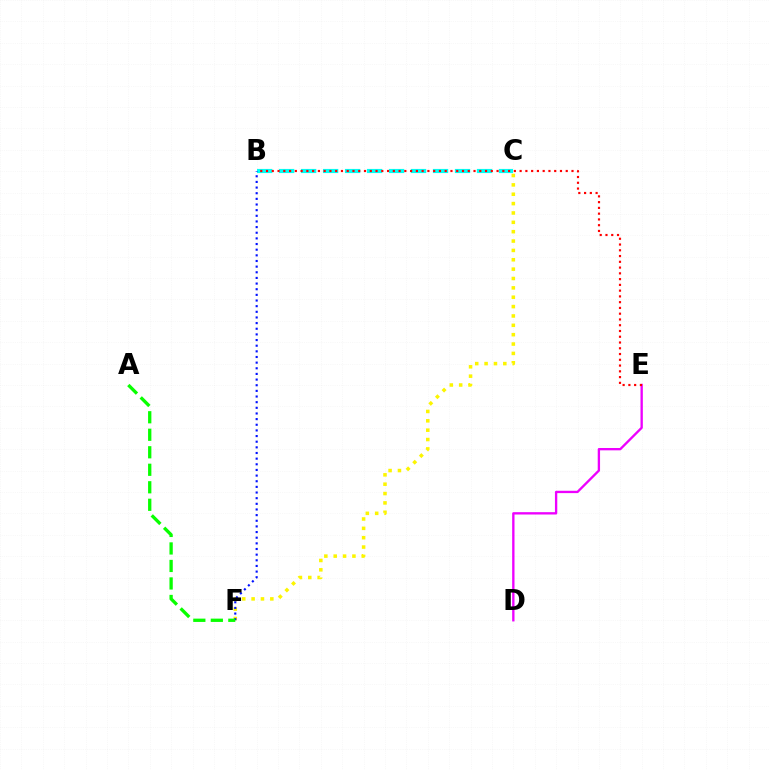{('C', 'F'): [{'color': '#fcf500', 'line_style': 'dotted', 'thickness': 2.54}], ('D', 'E'): [{'color': '#ee00ff', 'line_style': 'solid', 'thickness': 1.68}], ('B', 'C'): [{'color': '#00fff6', 'line_style': 'dashed', 'thickness': 2.99}], ('B', 'F'): [{'color': '#0010ff', 'line_style': 'dotted', 'thickness': 1.53}], ('A', 'F'): [{'color': '#08ff00', 'line_style': 'dashed', 'thickness': 2.38}], ('B', 'E'): [{'color': '#ff0000', 'line_style': 'dotted', 'thickness': 1.57}]}